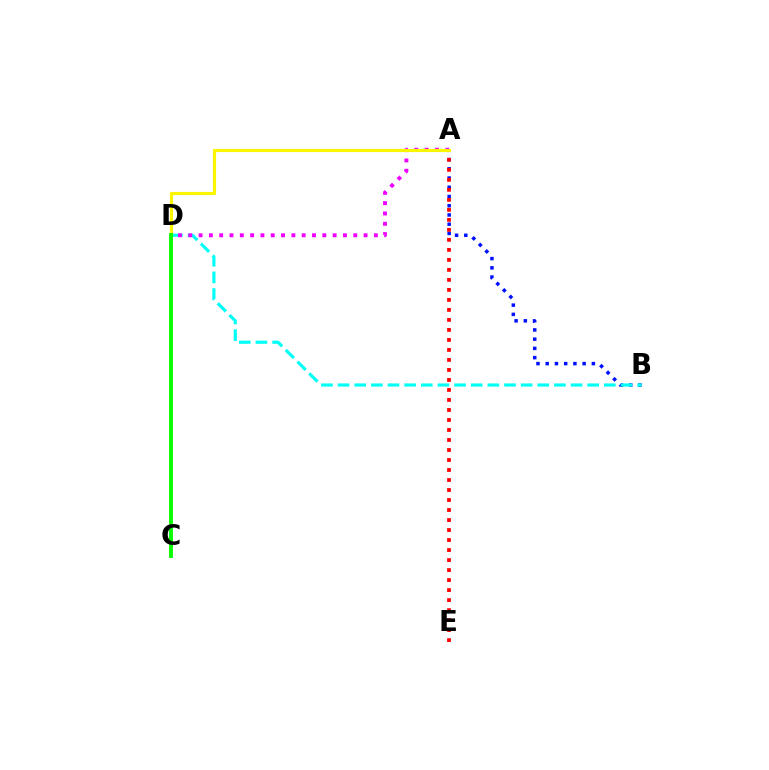{('A', 'B'): [{'color': '#0010ff', 'line_style': 'dotted', 'thickness': 2.51}], ('B', 'D'): [{'color': '#00fff6', 'line_style': 'dashed', 'thickness': 2.26}], ('A', 'E'): [{'color': '#ff0000', 'line_style': 'dotted', 'thickness': 2.72}], ('A', 'D'): [{'color': '#ee00ff', 'line_style': 'dotted', 'thickness': 2.8}, {'color': '#fcf500', 'line_style': 'solid', 'thickness': 2.26}], ('C', 'D'): [{'color': '#08ff00', 'line_style': 'solid', 'thickness': 2.79}]}